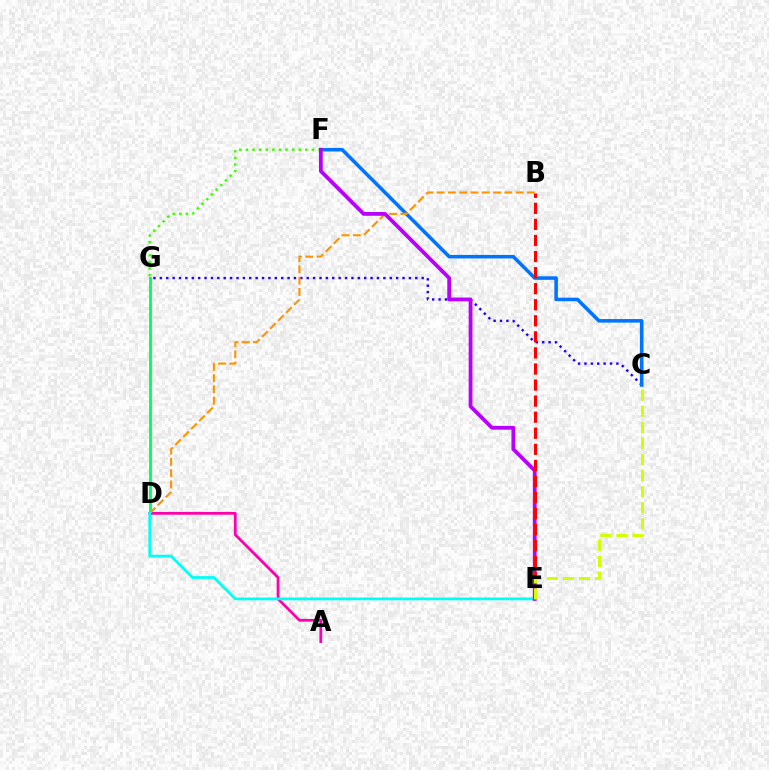{('C', 'G'): [{'color': '#2500ff', 'line_style': 'dotted', 'thickness': 1.74}], ('C', 'F'): [{'color': '#0074ff', 'line_style': 'solid', 'thickness': 2.55}], ('D', 'G'): [{'color': '#00ff5c', 'line_style': 'solid', 'thickness': 2.05}], ('A', 'D'): [{'color': '#ff00ac', 'line_style': 'solid', 'thickness': 2.0}], ('B', 'D'): [{'color': '#ff9400', 'line_style': 'dashed', 'thickness': 1.53}], ('F', 'G'): [{'color': '#3dff00', 'line_style': 'dotted', 'thickness': 1.8}], ('D', 'E'): [{'color': '#00fff6', 'line_style': 'solid', 'thickness': 1.99}], ('E', 'F'): [{'color': '#b900ff', 'line_style': 'solid', 'thickness': 2.73}], ('B', 'E'): [{'color': '#ff0000', 'line_style': 'dashed', 'thickness': 2.18}], ('C', 'E'): [{'color': '#d1ff00', 'line_style': 'dashed', 'thickness': 2.19}]}